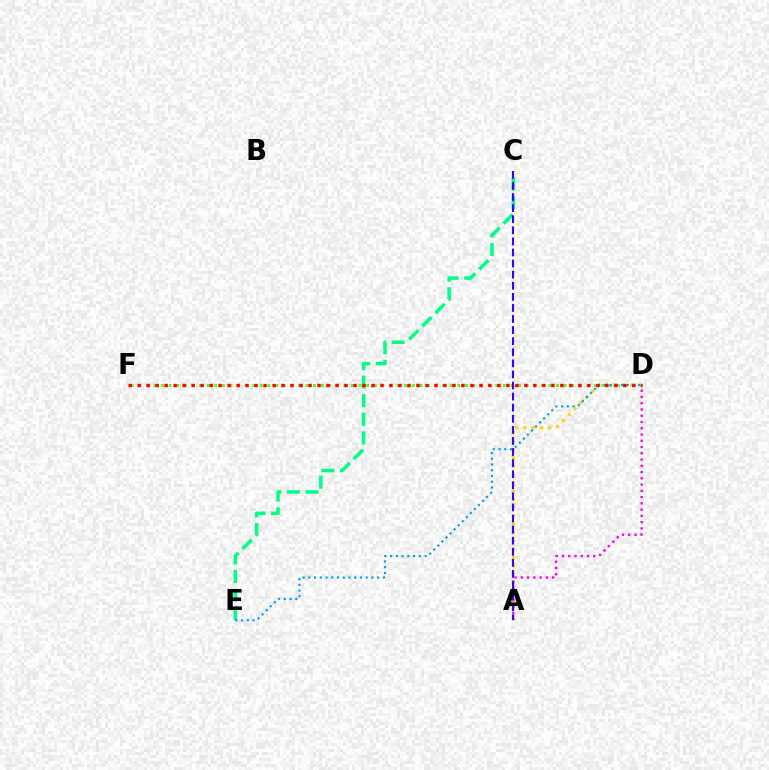{('C', 'E'): [{'color': '#00ff86', 'line_style': 'dashed', 'thickness': 2.53}], ('D', 'F'): [{'color': '#4fff00', 'line_style': 'dotted', 'thickness': 2.06}, {'color': '#ff0000', 'line_style': 'dotted', 'thickness': 2.44}], ('A', 'D'): [{'color': '#ffd500', 'line_style': 'dotted', 'thickness': 2.26}, {'color': '#ff00ed', 'line_style': 'dotted', 'thickness': 1.7}], ('A', 'C'): [{'color': '#3700ff', 'line_style': 'dashed', 'thickness': 1.51}], ('D', 'E'): [{'color': '#009eff', 'line_style': 'dotted', 'thickness': 1.56}]}